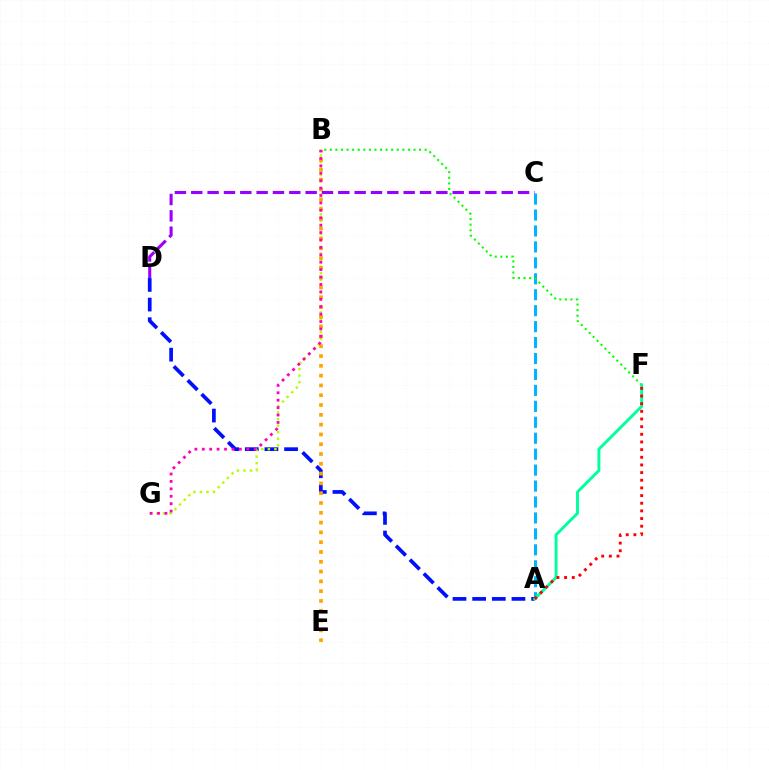{('A', 'C'): [{'color': '#00b5ff', 'line_style': 'dashed', 'thickness': 2.17}], ('B', 'F'): [{'color': '#08ff00', 'line_style': 'dotted', 'thickness': 1.52}], ('A', 'D'): [{'color': '#0010ff', 'line_style': 'dashed', 'thickness': 2.67}], ('B', 'G'): [{'color': '#b3ff00', 'line_style': 'dotted', 'thickness': 1.78}, {'color': '#ff00bd', 'line_style': 'dotted', 'thickness': 2.01}], ('B', 'E'): [{'color': '#ffa500', 'line_style': 'dotted', 'thickness': 2.66}], ('A', 'F'): [{'color': '#00ff9d', 'line_style': 'solid', 'thickness': 2.11}, {'color': '#ff0000', 'line_style': 'dotted', 'thickness': 2.08}], ('C', 'D'): [{'color': '#9b00ff', 'line_style': 'dashed', 'thickness': 2.22}]}